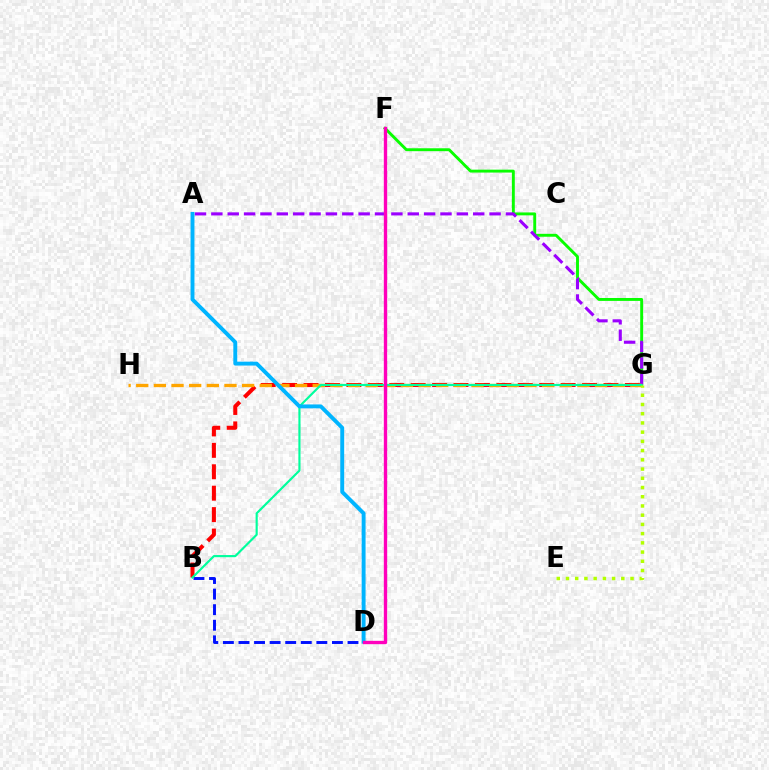{('F', 'G'): [{'color': '#08ff00', 'line_style': 'solid', 'thickness': 2.09}], ('A', 'G'): [{'color': '#9b00ff', 'line_style': 'dashed', 'thickness': 2.22}], ('B', 'D'): [{'color': '#0010ff', 'line_style': 'dashed', 'thickness': 2.12}], ('B', 'G'): [{'color': '#ff0000', 'line_style': 'dashed', 'thickness': 2.91}, {'color': '#00ff9d', 'line_style': 'solid', 'thickness': 1.55}], ('G', 'H'): [{'color': '#ffa500', 'line_style': 'dashed', 'thickness': 2.4}], ('E', 'G'): [{'color': '#b3ff00', 'line_style': 'dotted', 'thickness': 2.51}], ('A', 'D'): [{'color': '#00b5ff', 'line_style': 'solid', 'thickness': 2.81}], ('D', 'F'): [{'color': '#ff00bd', 'line_style': 'solid', 'thickness': 2.41}]}